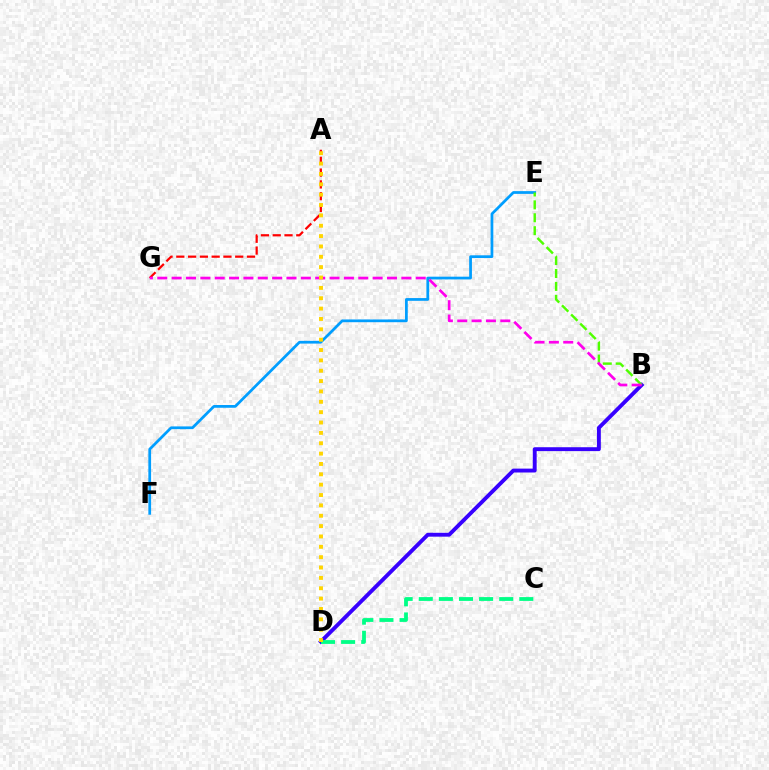{('E', 'F'): [{'color': '#009eff', 'line_style': 'solid', 'thickness': 1.97}], ('B', 'D'): [{'color': '#3700ff', 'line_style': 'solid', 'thickness': 2.8}], ('C', 'D'): [{'color': '#00ff86', 'line_style': 'dashed', 'thickness': 2.73}], ('A', 'G'): [{'color': '#ff0000', 'line_style': 'dashed', 'thickness': 1.6}], ('B', 'E'): [{'color': '#4fff00', 'line_style': 'dashed', 'thickness': 1.75}], ('B', 'G'): [{'color': '#ff00ed', 'line_style': 'dashed', 'thickness': 1.95}], ('A', 'D'): [{'color': '#ffd500', 'line_style': 'dotted', 'thickness': 2.81}]}